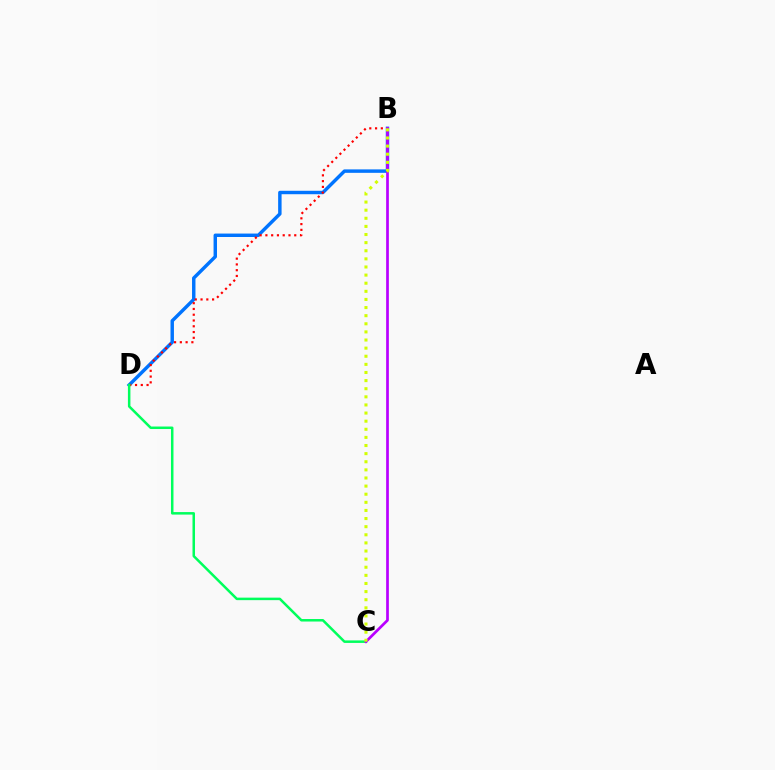{('B', 'D'): [{'color': '#0074ff', 'line_style': 'solid', 'thickness': 2.48}, {'color': '#ff0000', 'line_style': 'dotted', 'thickness': 1.57}], ('C', 'D'): [{'color': '#00ff5c', 'line_style': 'solid', 'thickness': 1.81}], ('B', 'C'): [{'color': '#b900ff', 'line_style': 'solid', 'thickness': 1.95}, {'color': '#d1ff00', 'line_style': 'dotted', 'thickness': 2.2}]}